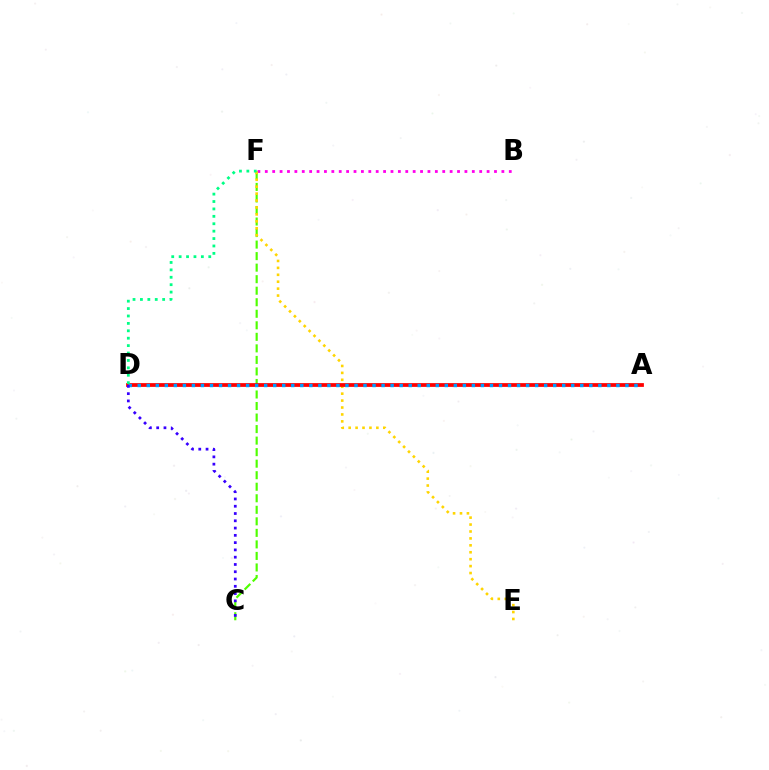{('B', 'F'): [{'color': '#ff00ed', 'line_style': 'dotted', 'thickness': 2.01}], ('C', 'F'): [{'color': '#4fff00', 'line_style': 'dashed', 'thickness': 1.57}], ('E', 'F'): [{'color': '#ffd500', 'line_style': 'dotted', 'thickness': 1.88}], ('A', 'D'): [{'color': '#ff0000', 'line_style': 'solid', 'thickness': 2.71}, {'color': '#009eff', 'line_style': 'dotted', 'thickness': 2.45}], ('D', 'F'): [{'color': '#00ff86', 'line_style': 'dotted', 'thickness': 2.01}], ('C', 'D'): [{'color': '#3700ff', 'line_style': 'dotted', 'thickness': 1.98}]}